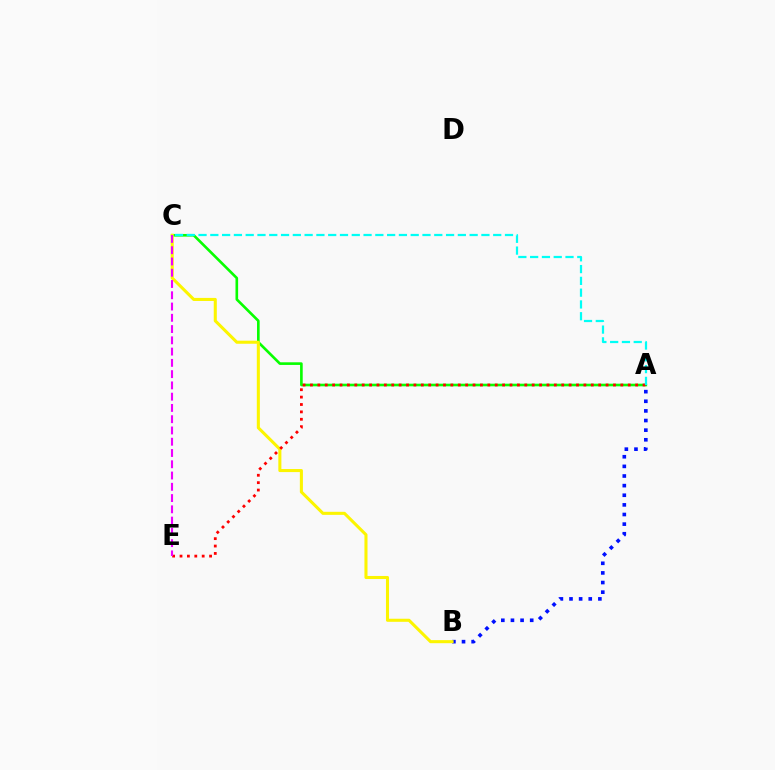{('A', 'C'): [{'color': '#08ff00', 'line_style': 'solid', 'thickness': 1.9}, {'color': '#00fff6', 'line_style': 'dashed', 'thickness': 1.6}], ('A', 'B'): [{'color': '#0010ff', 'line_style': 'dotted', 'thickness': 2.61}], ('B', 'C'): [{'color': '#fcf500', 'line_style': 'solid', 'thickness': 2.2}], ('A', 'E'): [{'color': '#ff0000', 'line_style': 'dotted', 'thickness': 2.01}], ('C', 'E'): [{'color': '#ee00ff', 'line_style': 'dashed', 'thickness': 1.53}]}